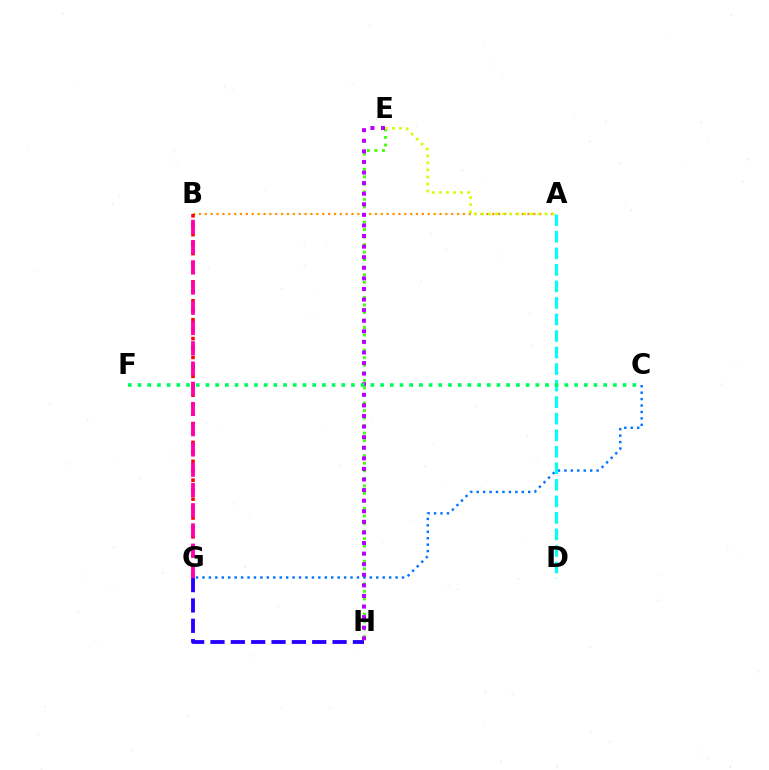{('A', 'B'): [{'color': '#ff9400', 'line_style': 'dotted', 'thickness': 1.59}], ('E', 'H'): [{'color': '#3dff00', 'line_style': 'dotted', 'thickness': 2.05}, {'color': '#b900ff', 'line_style': 'dotted', 'thickness': 2.88}], ('C', 'G'): [{'color': '#0074ff', 'line_style': 'dotted', 'thickness': 1.75}], ('G', 'H'): [{'color': '#2500ff', 'line_style': 'dashed', 'thickness': 2.76}], ('A', 'D'): [{'color': '#00fff6', 'line_style': 'dashed', 'thickness': 2.25}], ('C', 'F'): [{'color': '#00ff5c', 'line_style': 'dotted', 'thickness': 2.64}], ('B', 'G'): [{'color': '#ff0000', 'line_style': 'dotted', 'thickness': 2.57}, {'color': '#ff00ac', 'line_style': 'dashed', 'thickness': 2.75}], ('A', 'E'): [{'color': '#d1ff00', 'line_style': 'dotted', 'thickness': 1.92}]}